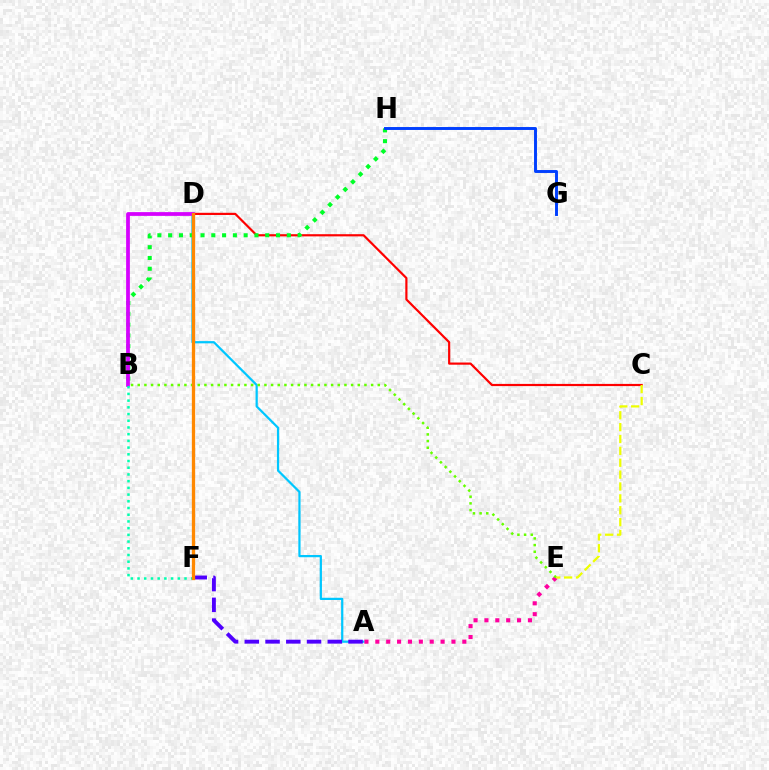{('C', 'D'): [{'color': '#ff0000', 'line_style': 'solid', 'thickness': 1.57}], ('A', 'D'): [{'color': '#00c7ff', 'line_style': 'solid', 'thickness': 1.61}], ('B', 'H'): [{'color': '#00ff27', 'line_style': 'dotted', 'thickness': 2.93}], ('B', 'D'): [{'color': '#d600ff', 'line_style': 'solid', 'thickness': 2.7}], ('A', 'F'): [{'color': '#4f00ff', 'line_style': 'dashed', 'thickness': 2.82}], ('G', 'H'): [{'color': '#003fff', 'line_style': 'solid', 'thickness': 2.11}], ('A', 'E'): [{'color': '#ff00a0', 'line_style': 'dotted', 'thickness': 2.95}], ('B', 'E'): [{'color': '#66ff00', 'line_style': 'dotted', 'thickness': 1.81}], ('B', 'F'): [{'color': '#00ffaf', 'line_style': 'dotted', 'thickness': 1.82}], ('C', 'E'): [{'color': '#eeff00', 'line_style': 'dashed', 'thickness': 1.61}], ('D', 'F'): [{'color': '#ff8800', 'line_style': 'solid', 'thickness': 2.37}]}